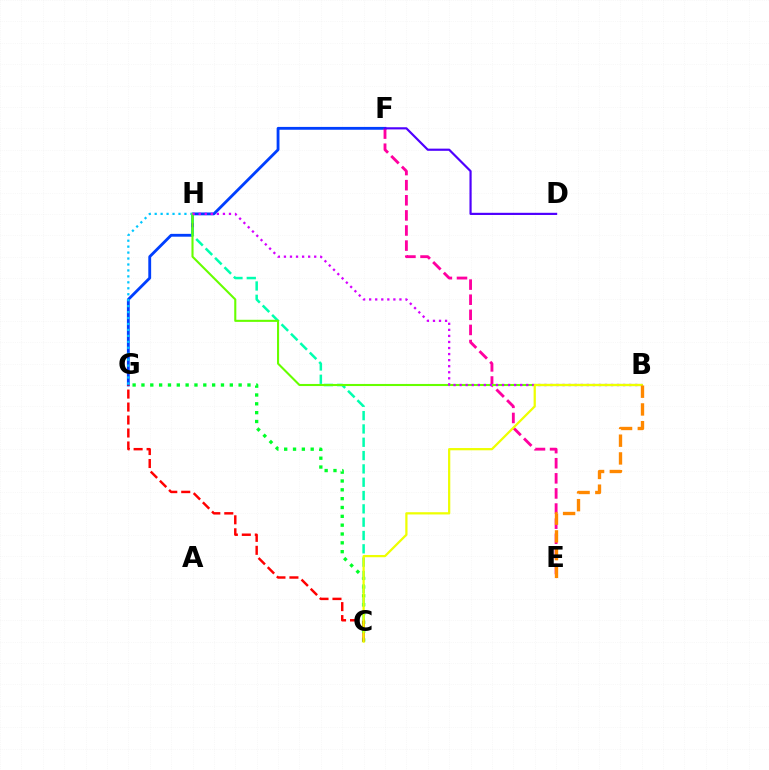{('F', 'G'): [{'color': '#003fff', 'line_style': 'solid', 'thickness': 2.04}], ('G', 'H'): [{'color': '#00c7ff', 'line_style': 'dotted', 'thickness': 1.62}], ('C', 'G'): [{'color': '#00ff27', 'line_style': 'dotted', 'thickness': 2.4}, {'color': '#ff0000', 'line_style': 'dashed', 'thickness': 1.76}], ('C', 'H'): [{'color': '#00ffaf', 'line_style': 'dashed', 'thickness': 1.81}], ('E', 'F'): [{'color': '#ff00a0', 'line_style': 'dashed', 'thickness': 2.05}], ('B', 'H'): [{'color': '#66ff00', 'line_style': 'solid', 'thickness': 1.51}, {'color': '#d600ff', 'line_style': 'dotted', 'thickness': 1.65}], ('D', 'F'): [{'color': '#4f00ff', 'line_style': 'solid', 'thickness': 1.57}], ('B', 'C'): [{'color': '#eeff00', 'line_style': 'solid', 'thickness': 1.62}], ('B', 'E'): [{'color': '#ff8800', 'line_style': 'dashed', 'thickness': 2.41}]}